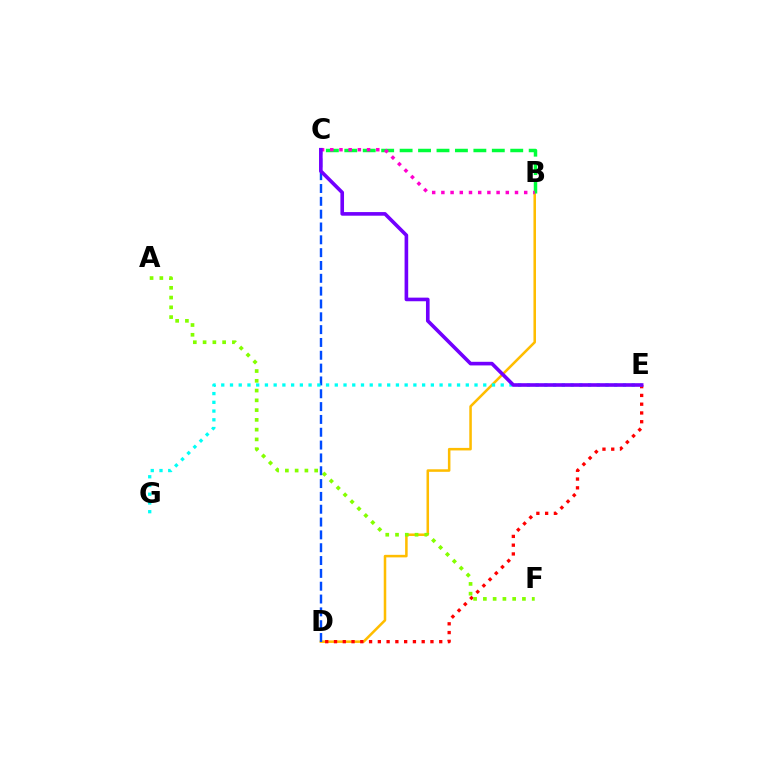{('B', 'D'): [{'color': '#ffbd00', 'line_style': 'solid', 'thickness': 1.83}], ('B', 'C'): [{'color': '#00ff39', 'line_style': 'dashed', 'thickness': 2.51}, {'color': '#ff00cf', 'line_style': 'dotted', 'thickness': 2.5}], ('D', 'E'): [{'color': '#ff0000', 'line_style': 'dotted', 'thickness': 2.38}], ('A', 'F'): [{'color': '#84ff00', 'line_style': 'dotted', 'thickness': 2.65}], ('C', 'D'): [{'color': '#004bff', 'line_style': 'dashed', 'thickness': 1.74}], ('E', 'G'): [{'color': '#00fff6', 'line_style': 'dotted', 'thickness': 2.37}], ('C', 'E'): [{'color': '#7200ff', 'line_style': 'solid', 'thickness': 2.61}]}